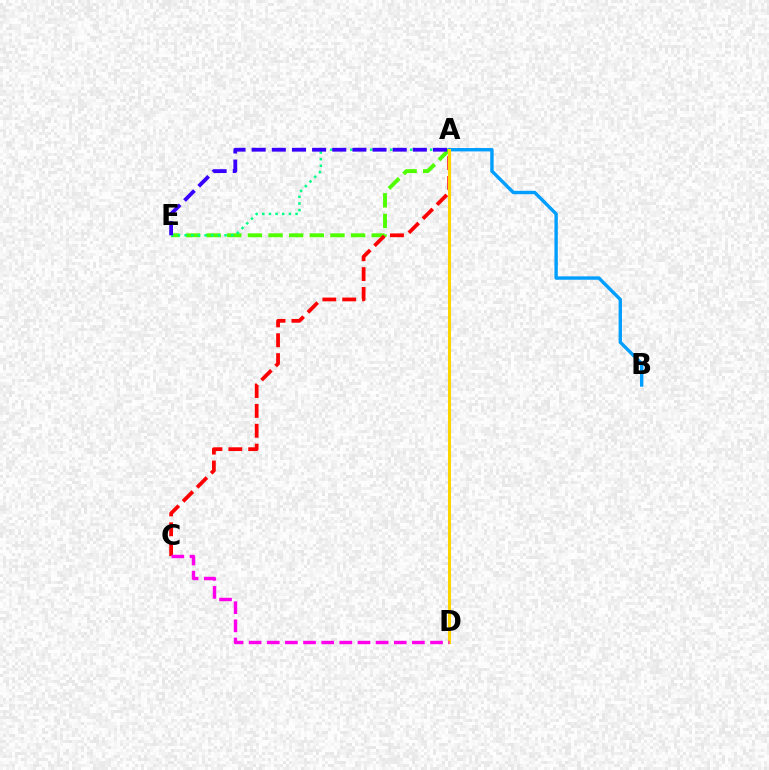{('A', 'B'): [{'color': '#009eff', 'line_style': 'solid', 'thickness': 2.43}], ('A', 'E'): [{'color': '#4fff00', 'line_style': 'dashed', 'thickness': 2.8}, {'color': '#00ff86', 'line_style': 'dotted', 'thickness': 1.81}, {'color': '#3700ff', 'line_style': 'dashed', 'thickness': 2.74}], ('A', 'C'): [{'color': '#ff0000', 'line_style': 'dashed', 'thickness': 2.7}], ('A', 'D'): [{'color': '#ffd500', 'line_style': 'solid', 'thickness': 2.18}], ('C', 'D'): [{'color': '#ff00ed', 'line_style': 'dashed', 'thickness': 2.46}]}